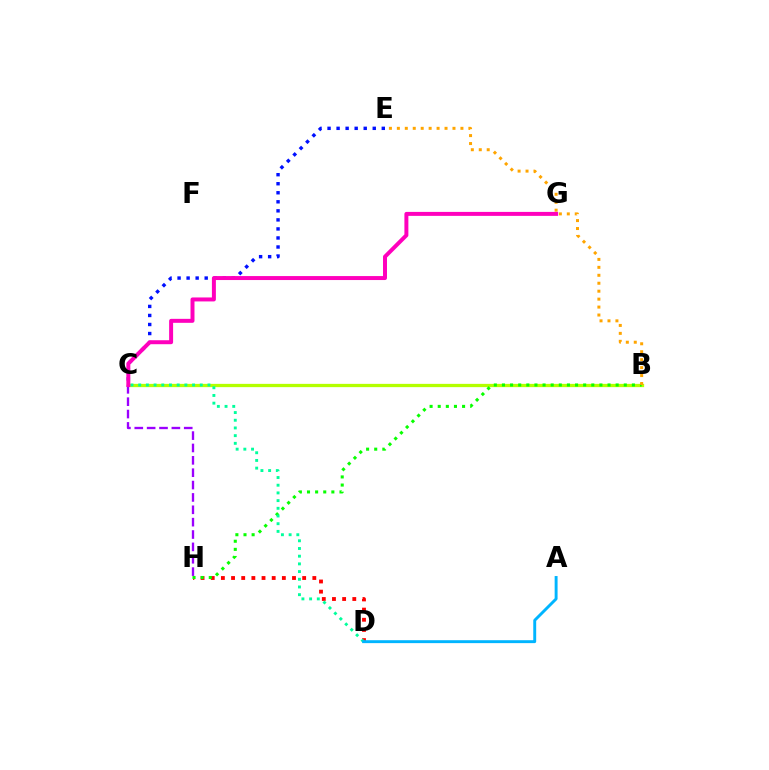{('D', 'H'): [{'color': '#ff0000', 'line_style': 'dotted', 'thickness': 2.76}], ('B', 'C'): [{'color': '#b3ff00', 'line_style': 'solid', 'thickness': 2.36}], ('C', 'H'): [{'color': '#9b00ff', 'line_style': 'dashed', 'thickness': 1.68}], ('C', 'E'): [{'color': '#0010ff', 'line_style': 'dotted', 'thickness': 2.46}], ('B', 'H'): [{'color': '#08ff00', 'line_style': 'dotted', 'thickness': 2.21}], ('C', 'D'): [{'color': '#00ff9d', 'line_style': 'dotted', 'thickness': 2.09}], ('B', 'E'): [{'color': '#ffa500', 'line_style': 'dotted', 'thickness': 2.16}], ('A', 'D'): [{'color': '#00b5ff', 'line_style': 'solid', 'thickness': 2.1}], ('C', 'G'): [{'color': '#ff00bd', 'line_style': 'solid', 'thickness': 2.86}]}